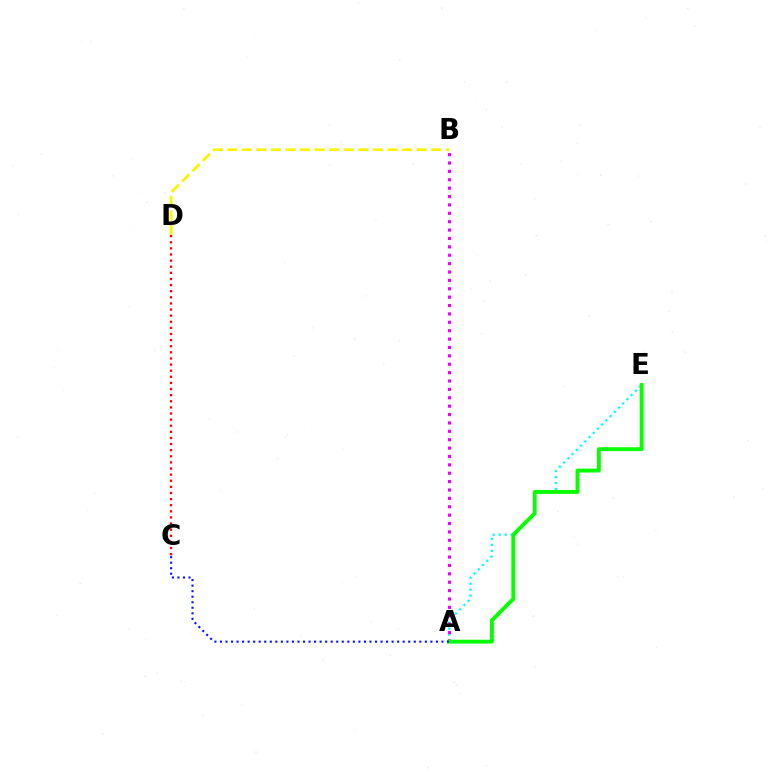{('B', 'D'): [{'color': '#fcf500', 'line_style': 'dashed', 'thickness': 1.98}], ('A', 'E'): [{'color': '#00fff6', 'line_style': 'dotted', 'thickness': 1.62}, {'color': '#08ff00', 'line_style': 'solid', 'thickness': 2.79}], ('A', 'B'): [{'color': '#ee00ff', 'line_style': 'dotted', 'thickness': 2.28}], ('C', 'D'): [{'color': '#ff0000', 'line_style': 'dotted', 'thickness': 1.66}], ('A', 'C'): [{'color': '#0010ff', 'line_style': 'dotted', 'thickness': 1.5}]}